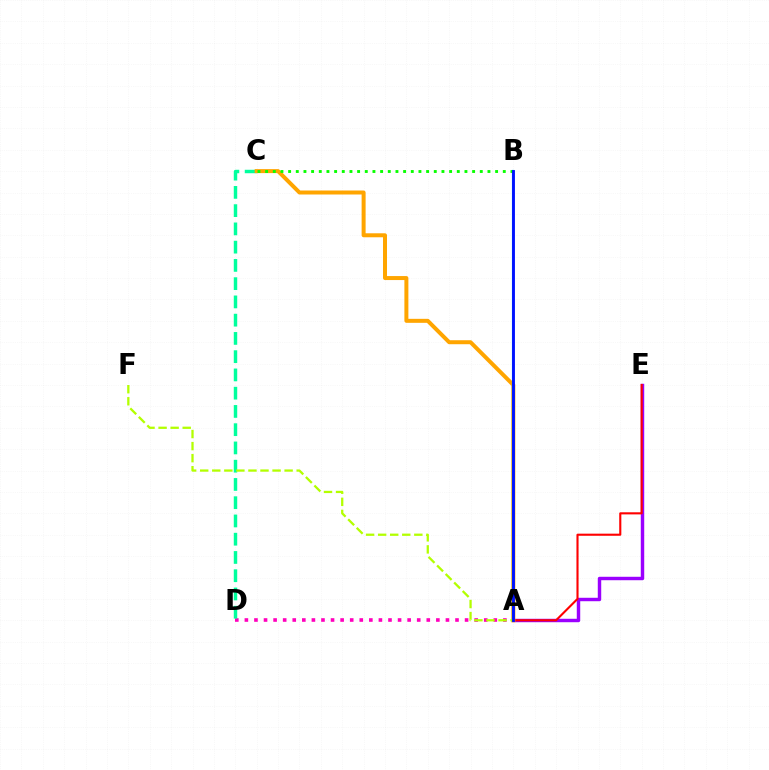{('A', 'E'): [{'color': '#9b00ff', 'line_style': 'solid', 'thickness': 2.48}, {'color': '#ff0000', 'line_style': 'solid', 'thickness': 1.52}], ('A', 'D'): [{'color': '#ff00bd', 'line_style': 'dotted', 'thickness': 2.6}], ('C', 'D'): [{'color': '#00ff9d', 'line_style': 'dashed', 'thickness': 2.48}], ('A', 'C'): [{'color': '#ffa500', 'line_style': 'solid', 'thickness': 2.88}], ('A', 'B'): [{'color': '#00b5ff', 'line_style': 'solid', 'thickness': 1.56}, {'color': '#0010ff', 'line_style': 'solid', 'thickness': 2.06}], ('B', 'C'): [{'color': '#08ff00', 'line_style': 'dotted', 'thickness': 2.08}], ('A', 'F'): [{'color': '#b3ff00', 'line_style': 'dashed', 'thickness': 1.64}]}